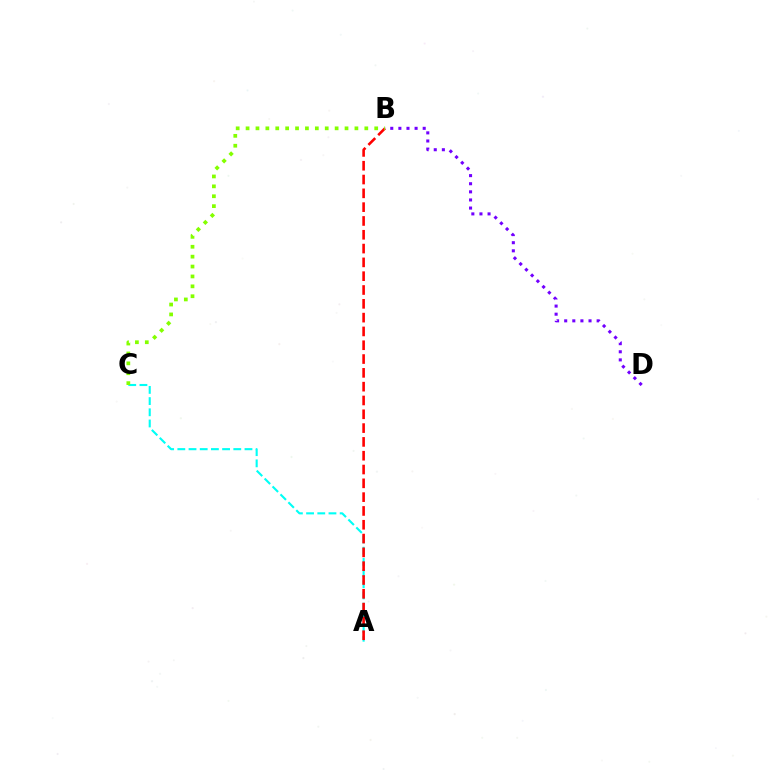{('A', 'C'): [{'color': '#00fff6', 'line_style': 'dashed', 'thickness': 1.52}], ('B', 'D'): [{'color': '#7200ff', 'line_style': 'dotted', 'thickness': 2.2}], ('A', 'B'): [{'color': '#ff0000', 'line_style': 'dashed', 'thickness': 1.88}], ('B', 'C'): [{'color': '#84ff00', 'line_style': 'dotted', 'thickness': 2.69}]}